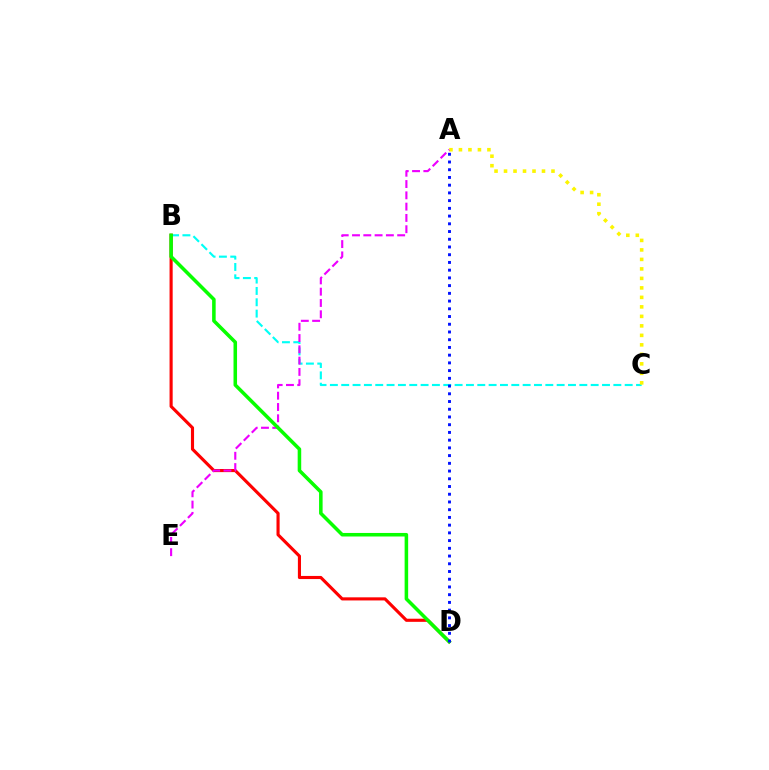{('B', 'C'): [{'color': '#00fff6', 'line_style': 'dashed', 'thickness': 1.54}], ('B', 'D'): [{'color': '#ff0000', 'line_style': 'solid', 'thickness': 2.24}, {'color': '#08ff00', 'line_style': 'solid', 'thickness': 2.55}], ('A', 'C'): [{'color': '#fcf500', 'line_style': 'dotted', 'thickness': 2.58}], ('A', 'E'): [{'color': '#ee00ff', 'line_style': 'dashed', 'thickness': 1.53}], ('A', 'D'): [{'color': '#0010ff', 'line_style': 'dotted', 'thickness': 2.1}]}